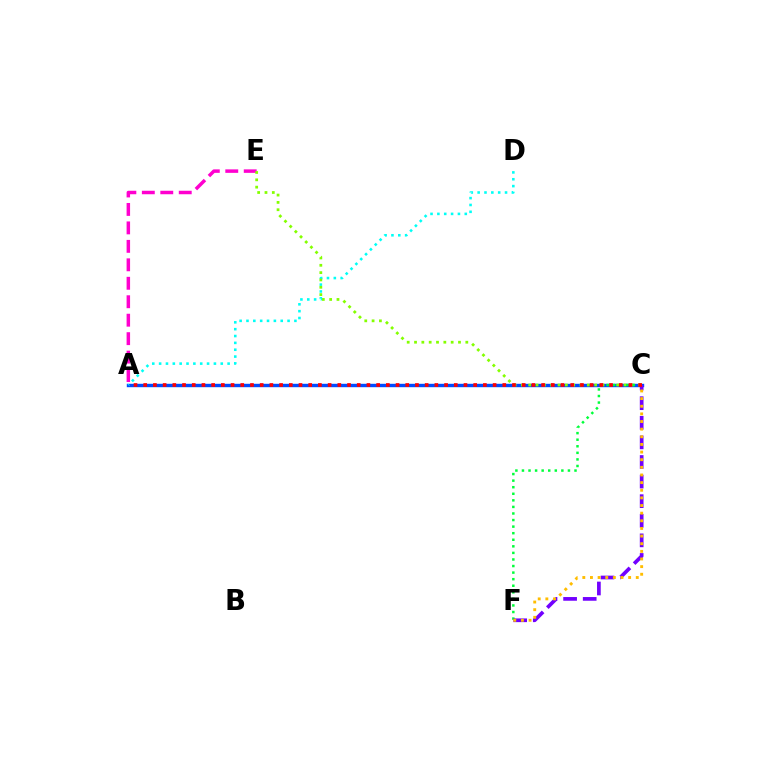{('A', 'C'): [{'color': '#004bff', 'line_style': 'solid', 'thickness': 2.45}, {'color': '#ff0000', 'line_style': 'dotted', 'thickness': 2.64}], ('A', 'E'): [{'color': '#ff00cf', 'line_style': 'dashed', 'thickness': 2.51}], ('A', 'D'): [{'color': '#00fff6', 'line_style': 'dotted', 'thickness': 1.86}], ('C', 'E'): [{'color': '#84ff00', 'line_style': 'dotted', 'thickness': 1.99}], ('C', 'F'): [{'color': '#00ff39', 'line_style': 'dotted', 'thickness': 1.78}, {'color': '#7200ff', 'line_style': 'dashed', 'thickness': 2.66}, {'color': '#ffbd00', 'line_style': 'dotted', 'thickness': 2.08}]}